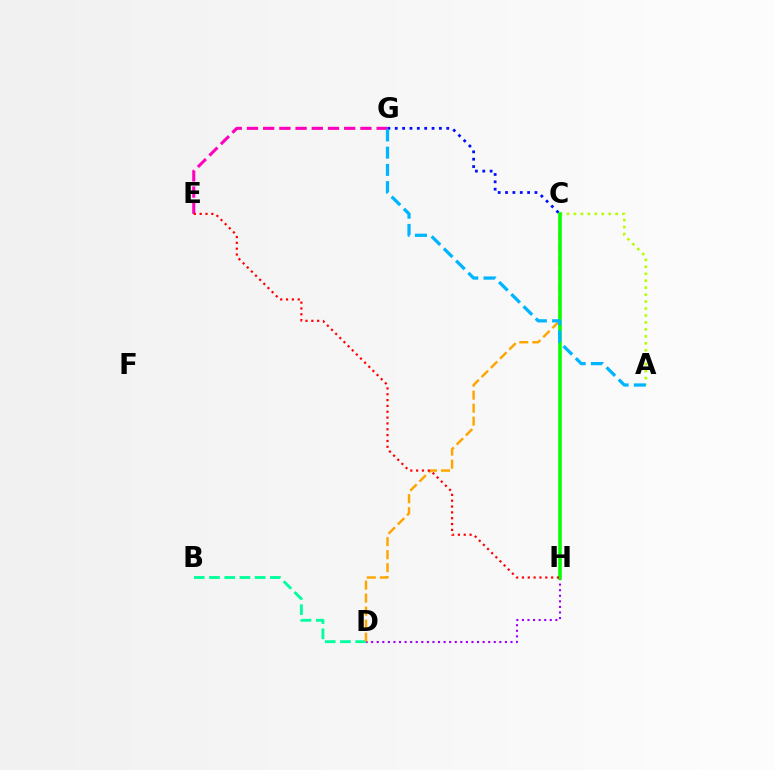{('A', 'C'): [{'color': '#b3ff00', 'line_style': 'dotted', 'thickness': 1.89}], ('B', 'D'): [{'color': '#00ff9d', 'line_style': 'dashed', 'thickness': 2.07}], ('E', 'G'): [{'color': '#ff00bd', 'line_style': 'dashed', 'thickness': 2.2}], ('D', 'H'): [{'color': '#9b00ff', 'line_style': 'dotted', 'thickness': 1.51}], ('C', 'D'): [{'color': '#ffa500', 'line_style': 'dashed', 'thickness': 1.77}], ('C', 'H'): [{'color': '#08ff00', 'line_style': 'solid', 'thickness': 2.57}], ('C', 'G'): [{'color': '#0010ff', 'line_style': 'dotted', 'thickness': 2.0}], ('A', 'G'): [{'color': '#00b5ff', 'line_style': 'dashed', 'thickness': 2.34}], ('E', 'H'): [{'color': '#ff0000', 'line_style': 'dotted', 'thickness': 1.59}]}